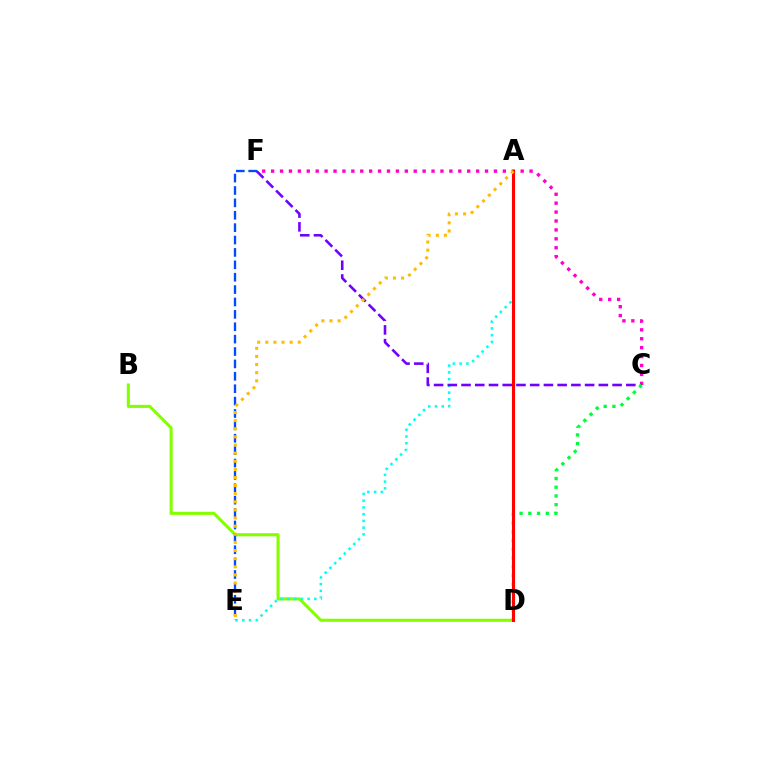{('B', 'D'): [{'color': '#84ff00', 'line_style': 'solid', 'thickness': 2.22}], ('C', 'F'): [{'color': '#ff00cf', 'line_style': 'dotted', 'thickness': 2.42}, {'color': '#7200ff', 'line_style': 'dashed', 'thickness': 1.87}], ('A', 'E'): [{'color': '#00fff6', 'line_style': 'dotted', 'thickness': 1.83}, {'color': '#ffbd00', 'line_style': 'dotted', 'thickness': 2.21}], ('E', 'F'): [{'color': '#004bff', 'line_style': 'dashed', 'thickness': 1.68}], ('C', 'D'): [{'color': '#00ff39', 'line_style': 'dotted', 'thickness': 2.37}], ('A', 'D'): [{'color': '#ff0000', 'line_style': 'solid', 'thickness': 2.22}]}